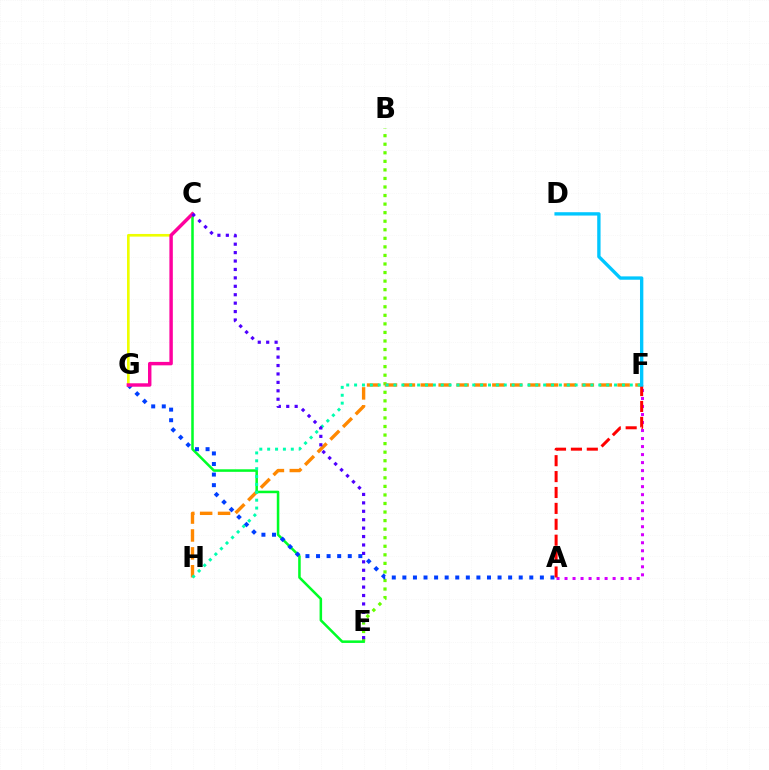{('B', 'E'): [{'color': '#66ff00', 'line_style': 'dotted', 'thickness': 2.32}], ('F', 'H'): [{'color': '#ff8800', 'line_style': 'dashed', 'thickness': 2.43}, {'color': '#00ffaf', 'line_style': 'dotted', 'thickness': 2.14}], ('C', 'E'): [{'color': '#00ff27', 'line_style': 'solid', 'thickness': 1.82}, {'color': '#4f00ff', 'line_style': 'dotted', 'thickness': 2.29}], ('A', 'G'): [{'color': '#003fff', 'line_style': 'dotted', 'thickness': 2.87}], ('A', 'F'): [{'color': '#d600ff', 'line_style': 'dotted', 'thickness': 2.18}, {'color': '#ff0000', 'line_style': 'dashed', 'thickness': 2.16}], ('C', 'G'): [{'color': '#eeff00', 'line_style': 'solid', 'thickness': 1.91}, {'color': '#ff00a0', 'line_style': 'solid', 'thickness': 2.47}], ('D', 'F'): [{'color': '#00c7ff', 'line_style': 'solid', 'thickness': 2.41}]}